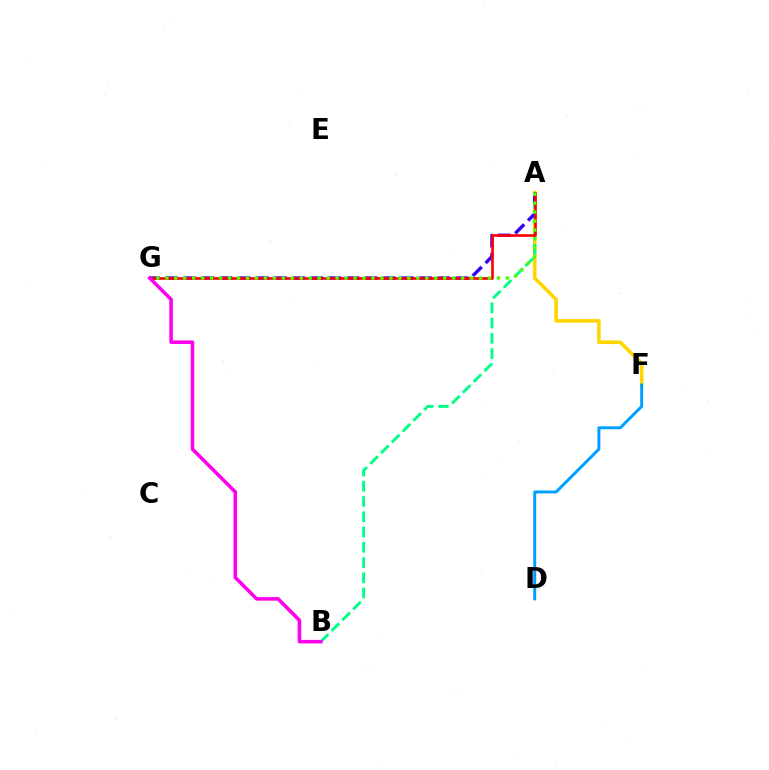{('A', 'F'): [{'color': '#ffd500', 'line_style': 'solid', 'thickness': 2.57}], ('A', 'B'): [{'color': '#00ff86', 'line_style': 'dashed', 'thickness': 2.07}], ('A', 'G'): [{'color': '#3700ff', 'line_style': 'dashed', 'thickness': 2.46}, {'color': '#ff0000', 'line_style': 'solid', 'thickness': 1.91}, {'color': '#4fff00', 'line_style': 'dotted', 'thickness': 2.44}], ('D', 'F'): [{'color': '#009eff', 'line_style': 'solid', 'thickness': 2.13}], ('B', 'G'): [{'color': '#ff00ed', 'line_style': 'solid', 'thickness': 2.55}]}